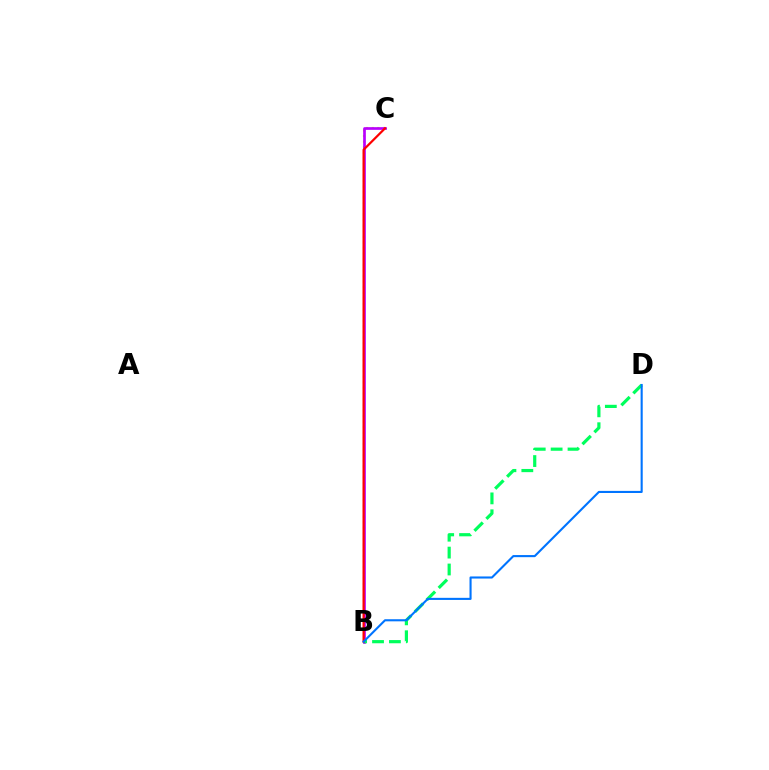{('B', 'C'): [{'color': '#d1ff00', 'line_style': 'dotted', 'thickness': 1.52}, {'color': '#b900ff', 'line_style': 'solid', 'thickness': 1.94}, {'color': '#ff0000', 'line_style': 'solid', 'thickness': 1.59}], ('B', 'D'): [{'color': '#00ff5c', 'line_style': 'dashed', 'thickness': 2.3}, {'color': '#0074ff', 'line_style': 'solid', 'thickness': 1.51}]}